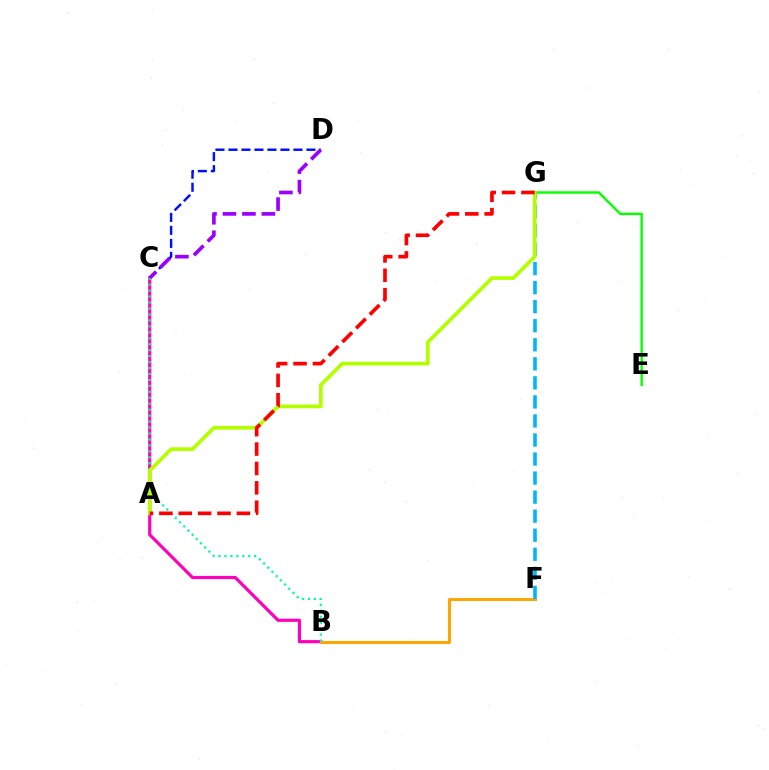{('B', 'C'): [{'color': '#ff00bd', 'line_style': 'solid', 'thickness': 2.29}, {'color': '#00ff9d', 'line_style': 'dotted', 'thickness': 1.62}], ('E', 'G'): [{'color': '#08ff00', 'line_style': 'solid', 'thickness': 1.74}], ('C', 'D'): [{'color': '#0010ff', 'line_style': 'dashed', 'thickness': 1.77}, {'color': '#9b00ff', 'line_style': 'dashed', 'thickness': 2.64}], ('B', 'F'): [{'color': '#ffa500', 'line_style': 'solid', 'thickness': 2.16}], ('F', 'G'): [{'color': '#00b5ff', 'line_style': 'dashed', 'thickness': 2.59}], ('A', 'G'): [{'color': '#b3ff00', 'line_style': 'solid', 'thickness': 2.67}, {'color': '#ff0000', 'line_style': 'dashed', 'thickness': 2.63}]}